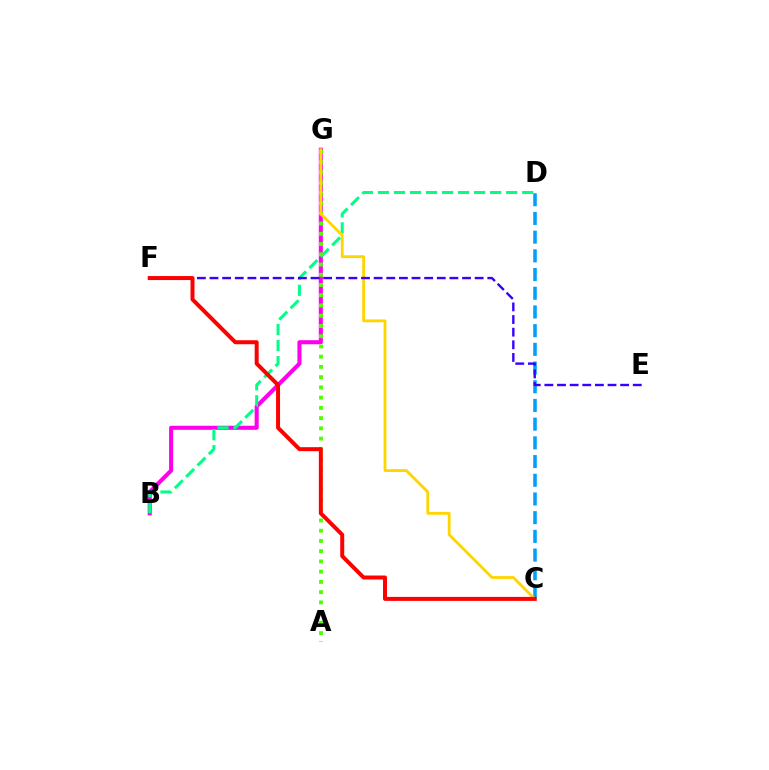{('B', 'G'): [{'color': '#ff00ed', 'line_style': 'solid', 'thickness': 2.93}], ('C', 'D'): [{'color': '#009eff', 'line_style': 'dashed', 'thickness': 2.54}], ('B', 'D'): [{'color': '#00ff86', 'line_style': 'dashed', 'thickness': 2.18}], ('A', 'G'): [{'color': '#4fff00', 'line_style': 'dotted', 'thickness': 2.78}], ('C', 'G'): [{'color': '#ffd500', 'line_style': 'solid', 'thickness': 2.02}], ('E', 'F'): [{'color': '#3700ff', 'line_style': 'dashed', 'thickness': 1.72}], ('C', 'F'): [{'color': '#ff0000', 'line_style': 'solid', 'thickness': 2.87}]}